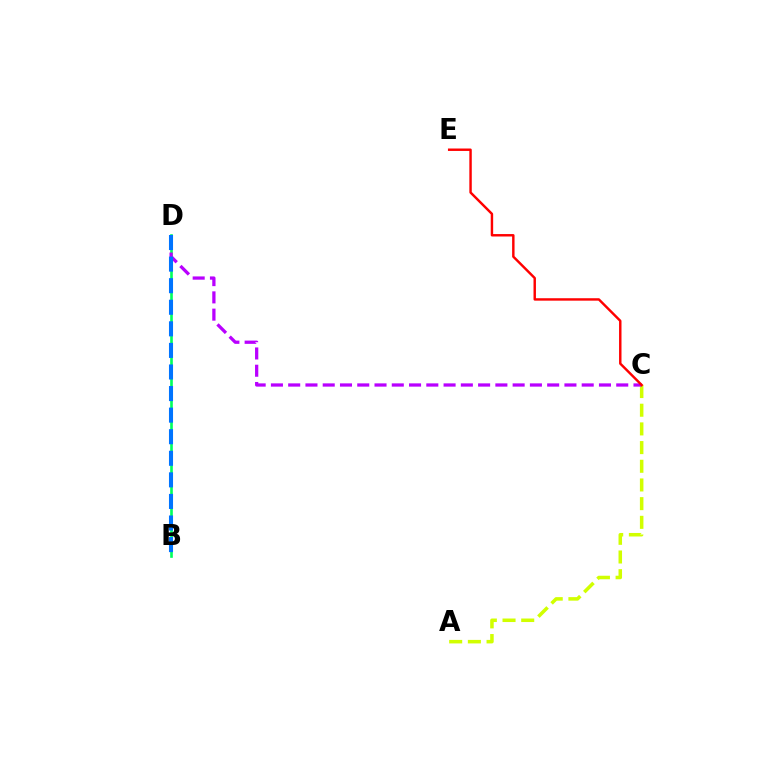{('A', 'C'): [{'color': '#d1ff00', 'line_style': 'dashed', 'thickness': 2.54}], ('B', 'D'): [{'color': '#00ff5c', 'line_style': 'solid', 'thickness': 1.91}, {'color': '#0074ff', 'line_style': 'dashed', 'thickness': 2.93}], ('C', 'D'): [{'color': '#b900ff', 'line_style': 'dashed', 'thickness': 2.35}], ('C', 'E'): [{'color': '#ff0000', 'line_style': 'solid', 'thickness': 1.75}]}